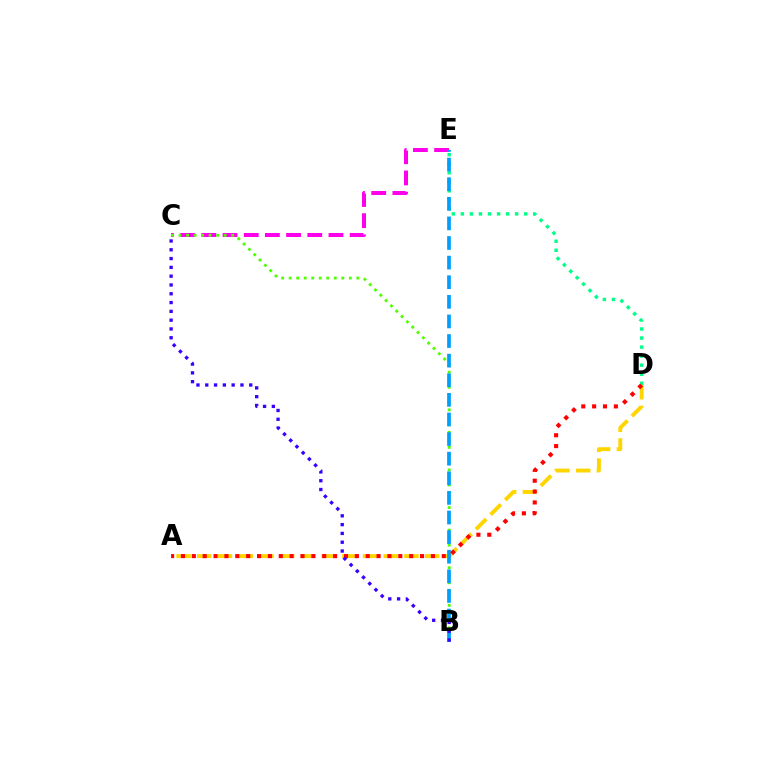{('C', 'E'): [{'color': '#ff00ed', 'line_style': 'dashed', 'thickness': 2.88}], ('B', 'C'): [{'color': '#4fff00', 'line_style': 'dotted', 'thickness': 2.04}, {'color': '#3700ff', 'line_style': 'dotted', 'thickness': 2.39}], ('A', 'D'): [{'color': '#ffd500', 'line_style': 'dashed', 'thickness': 2.81}, {'color': '#ff0000', 'line_style': 'dotted', 'thickness': 2.95}], ('D', 'E'): [{'color': '#00ff86', 'line_style': 'dotted', 'thickness': 2.46}], ('B', 'E'): [{'color': '#009eff', 'line_style': 'dashed', 'thickness': 2.66}]}